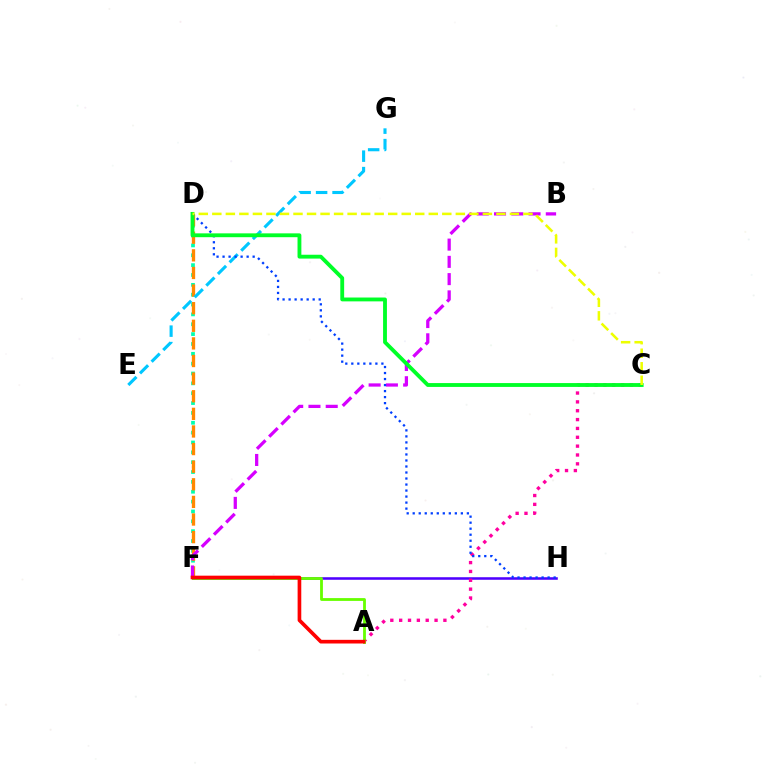{('D', 'F'): [{'color': '#00ffaf', 'line_style': 'dotted', 'thickness': 2.68}, {'color': '#ff8800', 'line_style': 'dashed', 'thickness': 2.39}], ('F', 'H'): [{'color': '#4f00ff', 'line_style': 'solid', 'thickness': 1.83}], ('A', 'C'): [{'color': '#ff00a0', 'line_style': 'dotted', 'thickness': 2.4}], ('E', 'G'): [{'color': '#00c7ff', 'line_style': 'dashed', 'thickness': 2.24}], ('A', 'F'): [{'color': '#66ff00', 'line_style': 'solid', 'thickness': 2.02}, {'color': '#ff0000', 'line_style': 'solid', 'thickness': 2.63}], ('B', 'F'): [{'color': '#d600ff', 'line_style': 'dashed', 'thickness': 2.34}], ('D', 'H'): [{'color': '#003fff', 'line_style': 'dotted', 'thickness': 1.64}], ('C', 'D'): [{'color': '#00ff27', 'line_style': 'solid', 'thickness': 2.77}, {'color': '#eeff00', 'line_style': 'dashed', 'thickness': 1.84}]}